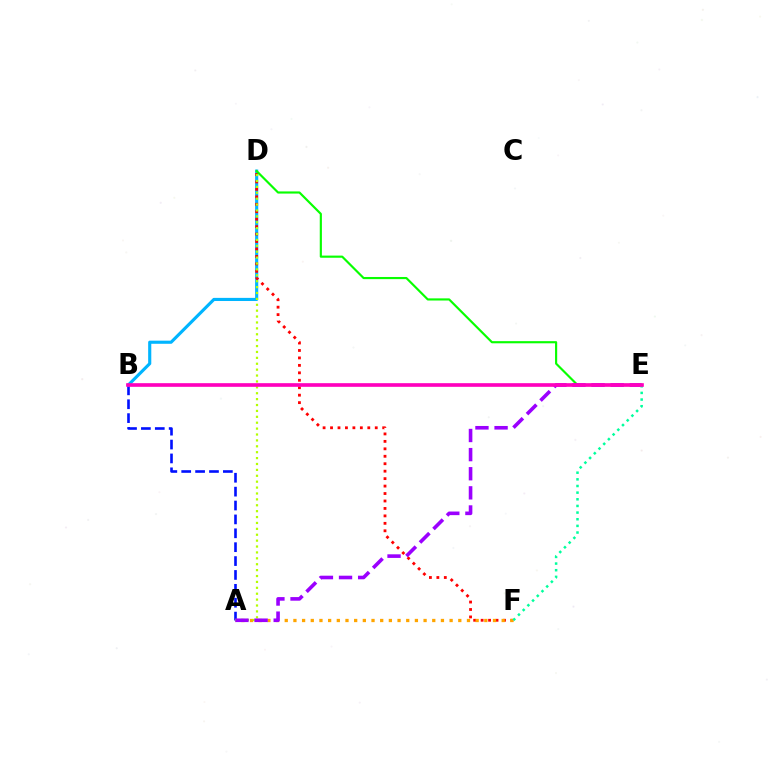{('A', 'B'): [{'color': '#0010ff', 'line_style': 'dashed', 'thickness': 1.89}], ('B', 'D'): [{'color': '#00b5ff', 'line_style': 'solid', 'thickness': 2.25}], ('D', 'F'): [{'color': '#ff0000', 'line_style': 'dotted', 'thickness': 2.02}], ('A', 'F'): [{'color': '#ffa500', 'line_style': 'dotted', 'thickness': 2.36}], ('D', 'E'): [{'color': '#08ff00', 'line_style': 'solid', 'thickness': 1.55}], ('A', 'D'): [{'color': '#b3ff00', 'line_style': 'dotted', 'thickness': 1.6}], ('A', 'E'): [{'color': '#9b00ff', 'line_style': 'dashed', 'thickness': 2.6}], ('E', 'F'): [{'color': '#00ff9d', 'line_style': 'dotted', 'thickness': 1.81}], ('B', 'E'): [{'color': '#ff00bd', 'line_style': 'solid', 'thickness': 2.63}]}